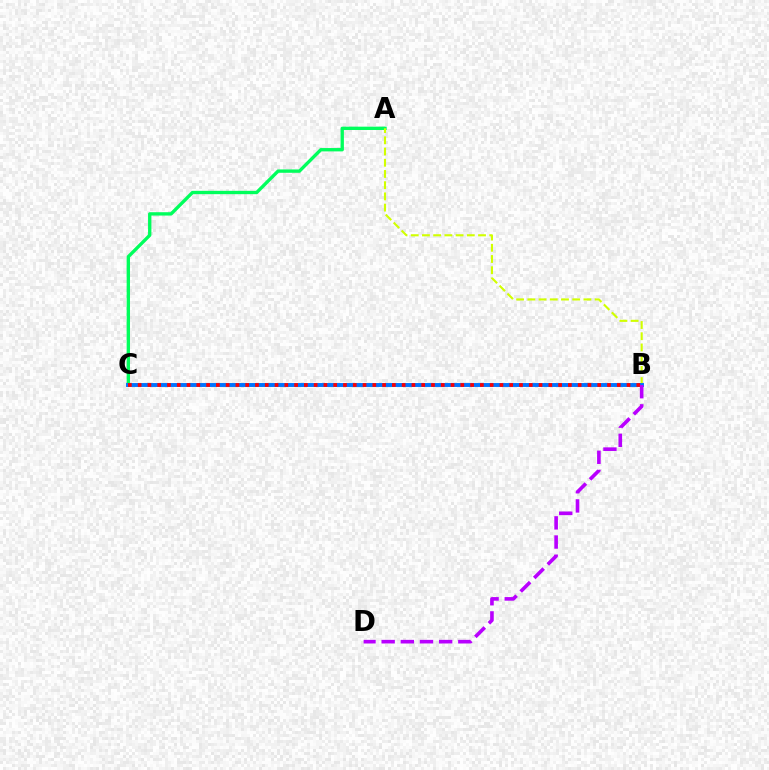{('A', 'C'): [{'color': '#00ff5c', 'line_style': 'solid', 'thickness': 2.41}], ('A', 'B'): [{'color': '#d1ff00', 'line_style': 'dashed', 'thickness': 1.52}], ('B', 'C'): [{'color': '#0074ff', 'line_style': 'solid', 'thickness': 2.82}, {'color': '#ff0000', 'line_style': 'dotted', 'thickness': 2.66}], ('B', 'D'): [{'color': '#b900ff', 'line_style': 'dashed', 'thickness': 2.6}]}